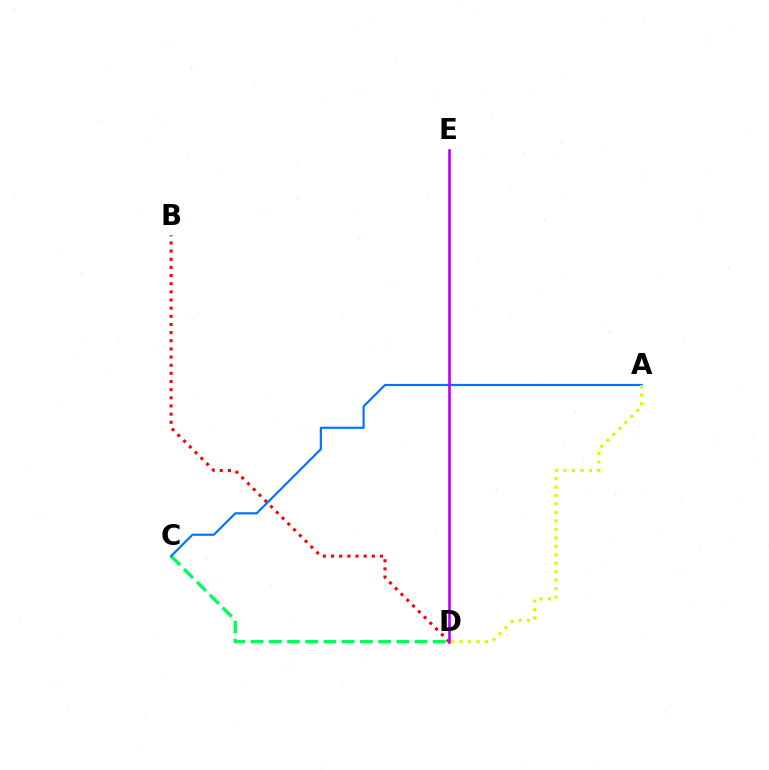{('B', 'D'): [{'color': '#ff0000', 'line_style': 'dotted', 'thickness': 2.21}], ('C', 'D'): [{'color': '#00ff5c', 'line_style': 'dashed', 'thickness': 2.48}], ('A', 'C'): [{'color': '#0074ff', 'line_style': 'solid', 'thickness': 1.57}], ('A', 'D'): [{'color': '#d1ff00', 'line_style': 'dotted', 'thickness': 2.3}], ('D', 'E'): [{'color': '#b900ff', 'line_style': 'solid', 'thickness': 1.89}]}